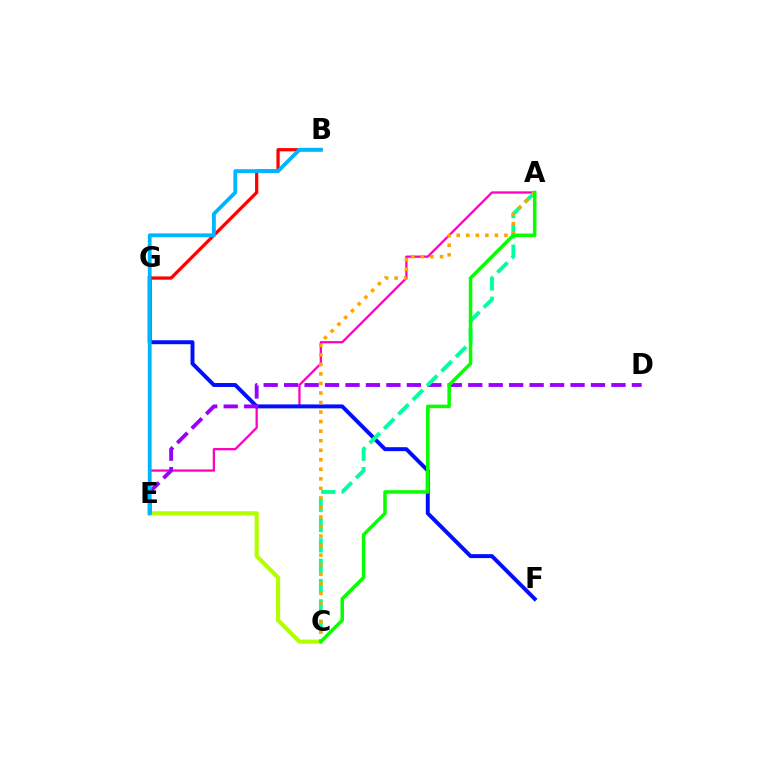{('C', 'E'): [{'color': '#b3ff00', 'line_style': 'solid', 'thickness': 3.0}], ('A', 'E'): [{'color': '#ff00bd', 'line_style': 'solid', 'thickness': 1.64}], ('B', 'G'): [{'color': '#ff0000', 'line_style': 'solid', 'thickness': 2.34}], ('F', 'G'): [{'color': '#0010ff', 'line_style': 'solid', 'thickness': 2.84}], ('D', 'E'): [{'color': '#9b00ff', 'line_style': 'dashed', 'thickness': 2.78}], ('B', 'E'): [{'color': '#00b5ff', 'line_style': 'solid', 'thickness': 2.73}], ('A', 'C'): [{'color': '#00ff9d', 'line_style': 'dashed', 'thickness': 2.76}, {'color': '#ffa500', 'line_style': 'dotted', 'thickness': 2.59}, {'color': '#08ff00', 'line_style': 'solid', 'thickness': 2.53}]}